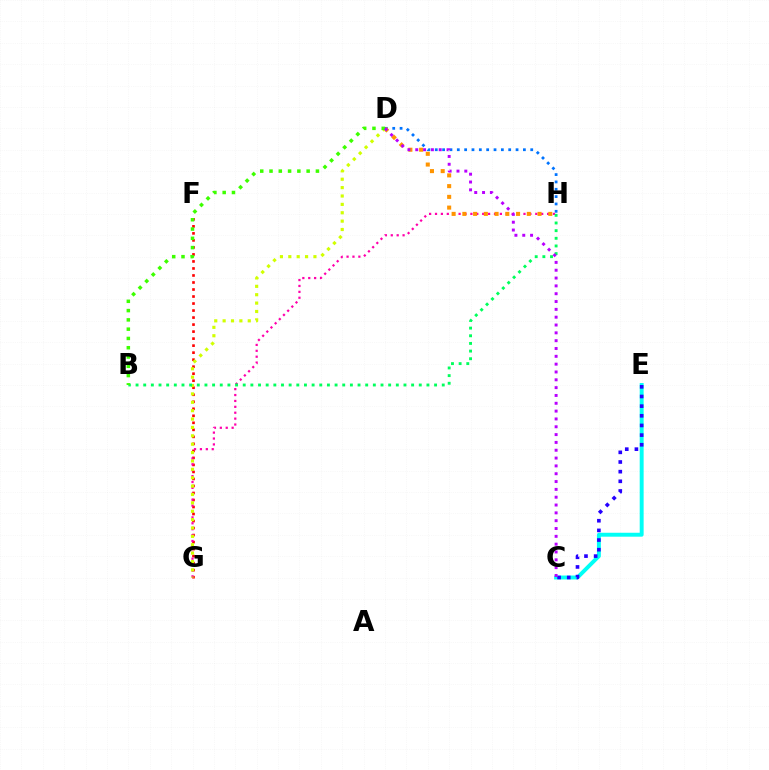{('F', 'G'): [{'color': '#ff0000', 'line_style': 'dotted', 'thickness': 1.91}], ('D', 'H'): [{'color': '#0074ff', 'line_style': 'dotted', 'thickness': 2.0}, {'color': '#ff9400', 'line_style': 'dotted', 'thickness': 2.92}], ('G', 'H'): [{'color': '#ff00ac', 'line_style': 'dotted', 'thickness': 1.6}], ('D', 'G'): [{'color': '#d1ff00', 'line_style': 'dotted', 'thickness': 2.28}], ('C', 'E'): [{'color': '#00fff6', 'line_style': 'solid', 'thickness': 2.83}, {'color': '#2500ff', 'line_style': 'dotted', 'thickness': 2.62}], ('B', 'H'): [{'color': '#00ff5c', 'line_style': 'dotted', 'thickness': 2.08}], ('B', 'D'): [{'color': '#3dff00', 'line_style': 'dotted', 'thickness': 2.52}], ('C', 'D'): [{'color': '#b900ff', 'line_style': 'dotted', 'thickness': 2.13}]}